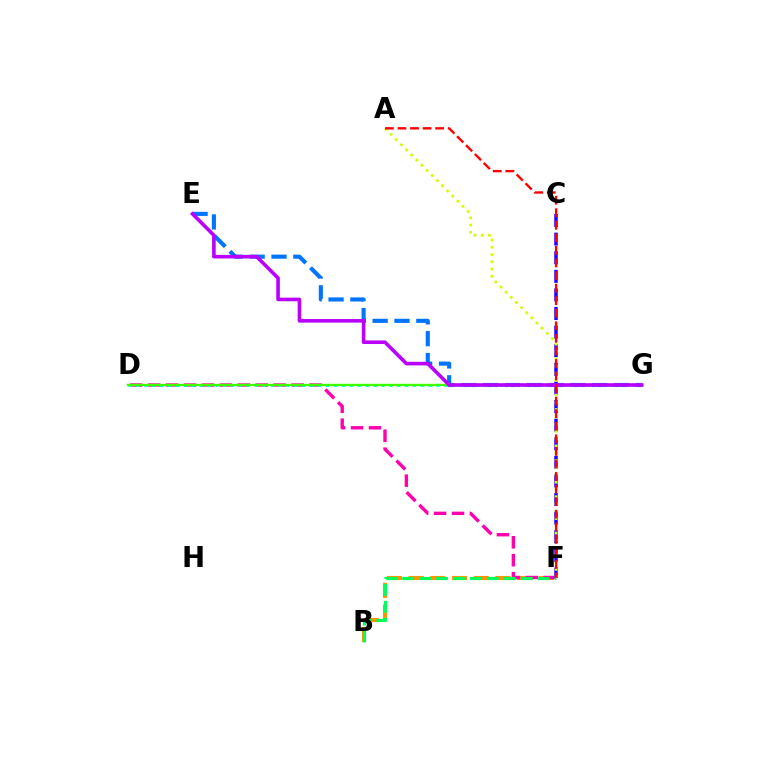{('B', 'F'): [{'color': '#ff9400', 'line_style': 'dashed', 'thickness': 2.95}, {'color': '#00ff5c', 'line_style': 'dashed', 'thickness': 2.3}], ('D', 'F'): [{'color': '#ff00ac', 'line_style': 'dashed', 'thickness': 2.44}], ('E', 'G'): [{'color': '#0074ff', 'line_style': 'dashed', 'thickness': 2.97}, {'color': '#b900ff', 'line_style': 'solid', 'thickness': 2.59}], ('D', 'G'): [{'color': '#00fff6', 'line_style': 'dotted', 'thickness': 2.15}, {'color': '#3dff00', 'line_style': 'solid', 'thickness': 1.73}], ('C', 'F'): [{'color': '#2500ff', 'line_style': 'dashed', 'thickness': 2.53}], ('A', 'F'): [{'color': '#d1ff00', 'line_style': 'dotted', 'thickness': 1.97}, {'color': '#ff0000', 'line_style': 'dashed', 'thickness': 1.71}]}